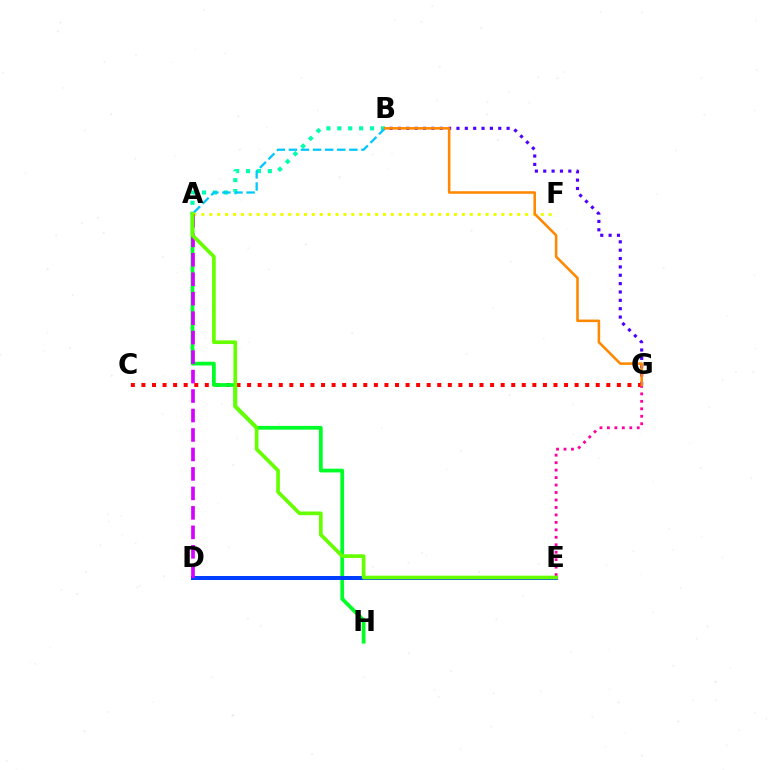{('C', 'G'): [{'color': '#ff0000', 'line_style': 'dotted', 'thickness': 2.87}], ('A', 'H'): [{'color': '#00ff27', 'line_style': 'solid', 'thickness': 2.7}], ('A', 'B'): [{'color': '#00ffaf', 'line_style': 'dotted', 'thickness': 2.96}, {'color': '#00c7ff', 'line_style': 'dashed', 'thickness': 1.64}], ('A', 'F'): [{'color': '#eeff00', 'line_style': 'dotted', 'thickness': 2.14}], ('B', 'G'): [{'color': '#4f00ff', 'line_style': 'dotted', 'thickness': 2.27}, {'color': '#ff8800', 'line_style': 'solid', 'thickness': 1.84}], ('D', 'E'): [{'color': '#003fff', 'line_style': 'solid', 'thickness': 2.88}], ('E', 'G'): [{'color': '#ff00a0', 'line_style': 'dotted', 'thickness': 2.03}], ('A', 'D'): [{'color': '#d600ff', 'line_style': 'dashed', 'thickness': 2.65}], ('A', 'E'): [{'color': '#66ff00', 'line_style': 'solid', 'thickness': 2.65}]}